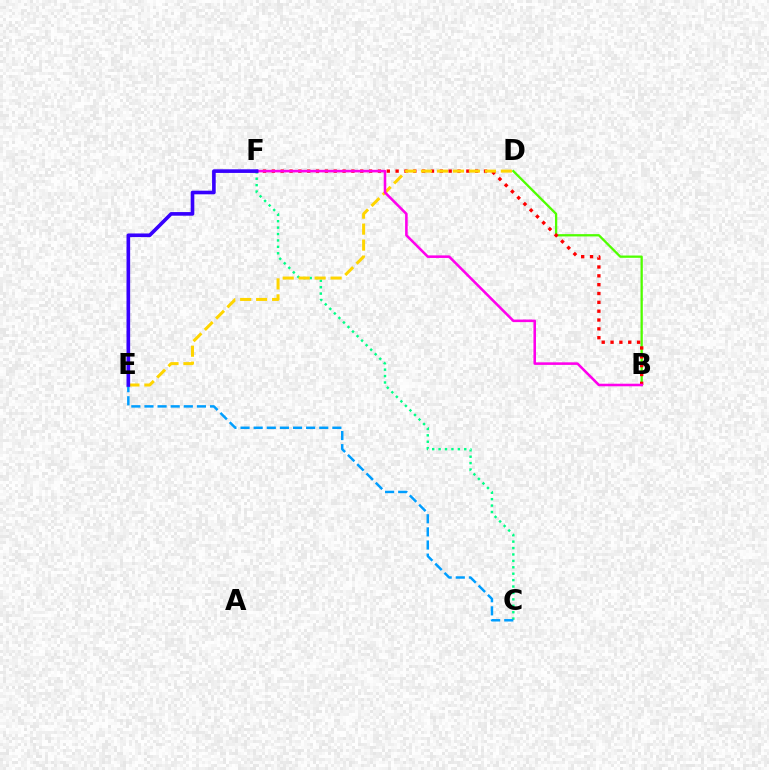{('C', 'F'): [{'color': '#00ff86', 'line_style': 'dotted', 'thickness': 1.74}], ('B', 'D'): [{'color': '#4fff00', 'line_style': 'solid', 'thickness': 1.65}], ('B', 'F'): [{'color': '#ff0000', 'line_style': 'dotted', 'thickness': 2.4}, {'color': '#ff00ed', 'line_style': 'solid', 'thickness': 1.85}], ('D', 'E'): [{'color': '#ffd500', 'line_style': 'dashed', 'thickness': 2.17}], ('C', 'E'): [{'color': '#009eff', 'line_style': 'dashed', 'thickness': 1.78}], ('E', 'F'): [{'color': '#3700ff', 'line_style': 'solid', 'thickness': 2.61}]}